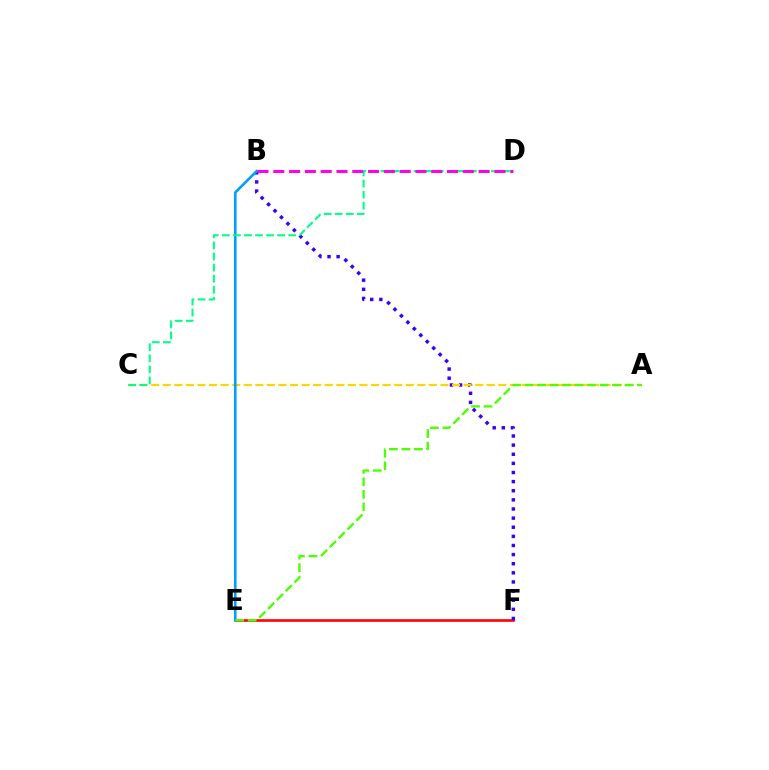{('E', 'F'): [{'color': '#ff0000', 'line_style': 'solid', 'thickness': 1.88}], ('B', 'F'): [{'color': '#3700ff', 'line_style': 'dotted', 'thickness': 2.48}], ('A', 'C'): [{'color': '#ffd500', 'line_style': 'dashed', 'thickness': 1.57}], ('B', 'E'): [{'color': '#009eff', 'line_style': 'solid', 'thickness': 1.87}], ('C', 'D'): [{'color': '#00ff86', 'line_style': 'dashed', 'thickness': 1.5}], ('B', 'D'): [{'color': '#ff00ed', 'line_style': 'dashed', 'thickness': 2.15}], ('A', 'E'): [{'color': '#4fff00', 'line_style': 'dashed', 'thickness': 1.7}]}